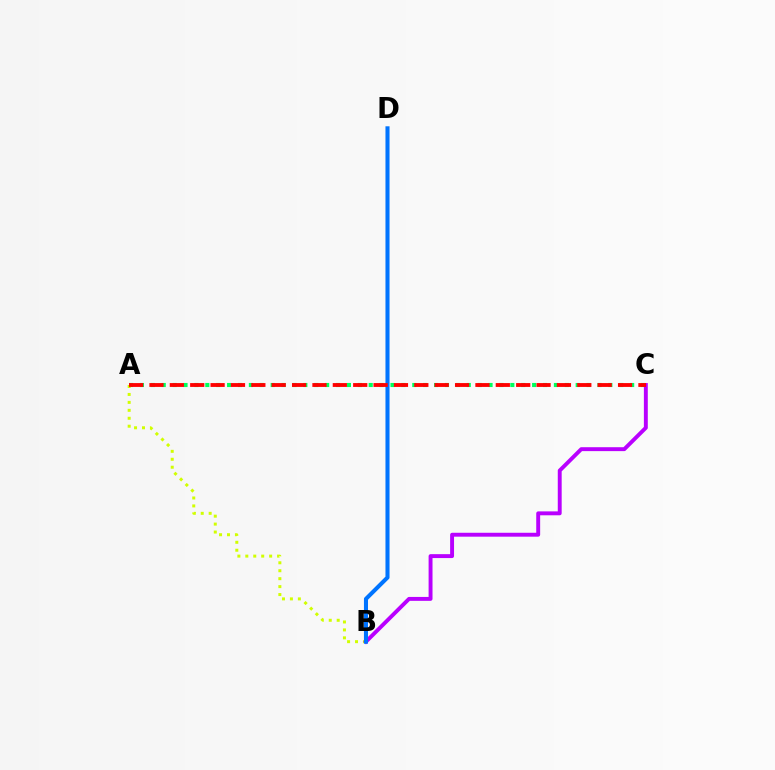{('A', 'C'): [{'color': '#00ff5c', 'line_style': 'dotted', 'thickness': 2.96}, {'color': '#ff0000', 'line_style': 'dashed', 'thickness': 2.77}], ('A', 'B'): [{'color': '#d1ff00', 'line_style': 'dotted', 'thickness': 2.16}], ('B', 'C'): [{'color': '#b900ff', 'line_style': 'solid', 'thickness': 2.81}], ('B', 'D'): [{'color': '#0074ff', 'line_style': 'solid', 'thickness': 2.92}]}